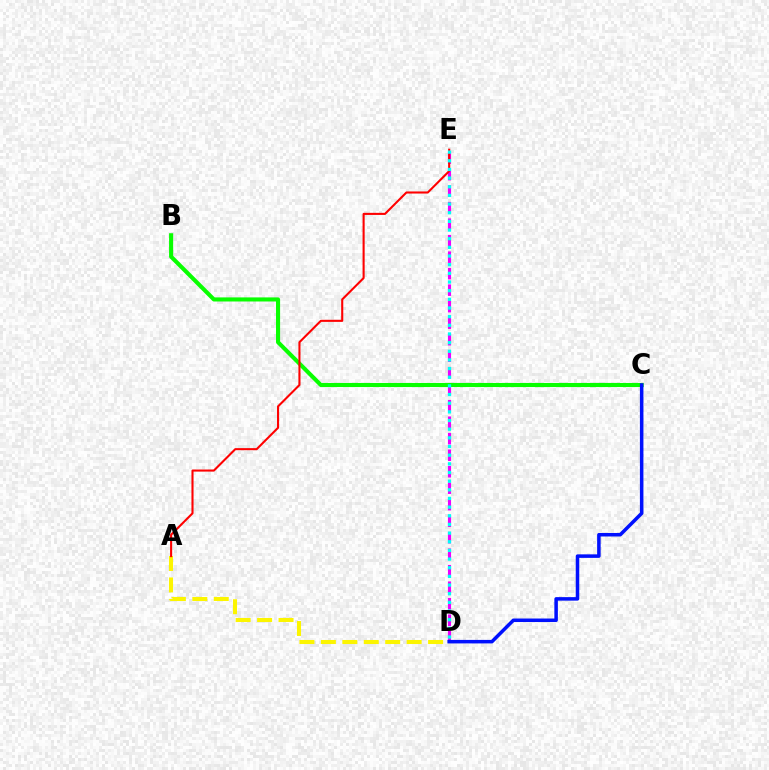{('D', 'E'): [{'color': '#ee00ff', 'line_style': 'dashed', 'thickness': 2.24}, {'color': '#00fff6', 'line_style': 'dotted', 'thickness': 2.35}], ('A', 'D'): [{'color': '#fcf500', 'line_style': 'dashed', 'thickness': 2.91}], ('B', 'C'): [{'color': '#08ff00', 'line_style': 'solid', 'thickness': 2.94}], ('A', 'E'): [{'color': '#ff0000', 'line_style': 'solid', 'thickness': 1.5}], ('C', 'D'): [{'color': '#0010ff', 'line_style': 'solid', 'thickness': 2.53}]}